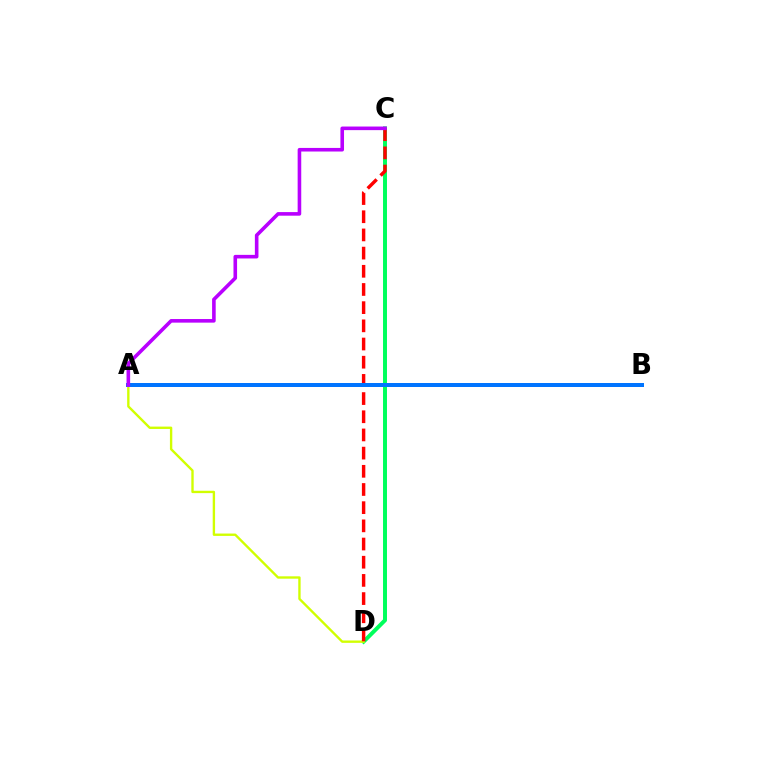{('C', 'D'): [{'color': '#00ff5c', 'line_style': 'solid', 'thickness': 2.85}, {'color': '#ff0000', 'line_style': 'dashed', 'thickness': 2.47}], ('A', 'D'): [{'color': '#d1ff00', 'line_style': 'solid', 'thickness': 1.71}], ('A', 'B'): [{'color': '#0074ff', 'line_style': 'solid', 'thickness': 2.88}], ('A', 'C'): [{'color': '#b900ff', 'line_style': 'solid', 'thickness': 2.59}]}